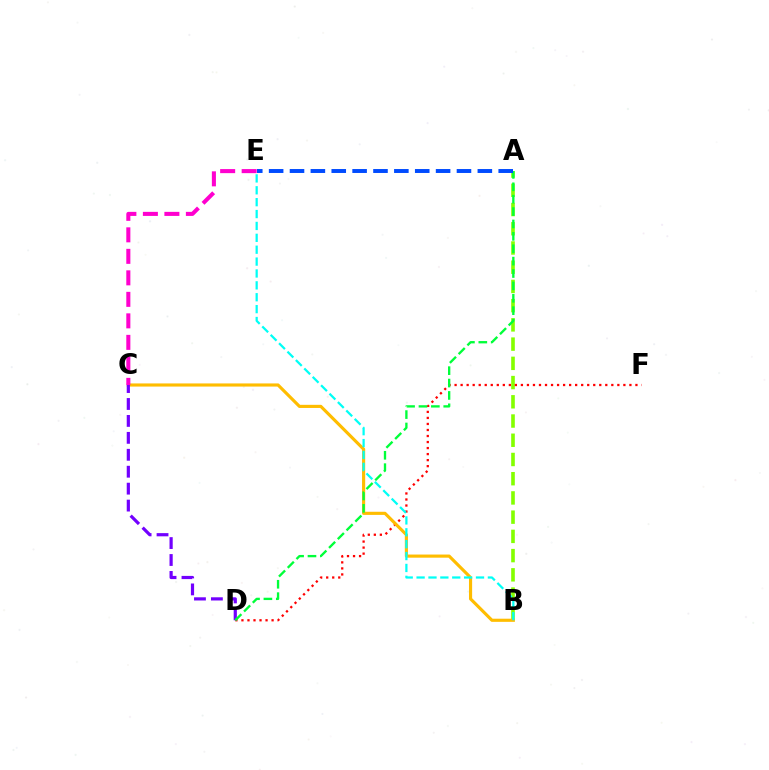{('A', 'B'): [{'color': '#84ff00', 'line_style': 'dashed', 'thickness': 2.61}], ('D', 'F'): [{'color': '#ff0000', 'line_style': 'dotted', 'thickness': 1.64}], ('B', 'C'): [{'color': '#ffbd00', 'line_style': 'solid', 'thickness': 2.26}], ('B', 'E'): [{'color': '#00fff6', 'line_style': 'dashed', 'thickness': 1.61}], ('C', 'E'): [{'color': '#ff00cf', 'line_style': 'dashed', 'thickness': 2.92}], ('C', 'D'): [{'color': '#7200ff', 'line_style': 'dashed', 'thickness': 2.3}], ('A', 'D'): [{'color': '#00ff39', 'line_style': 'dashed', 'thickness': 1.68}], ('A', 'E'): [{'color': '#004bff', 'line_style': 'dashed', 'thickness': 2.84}]}